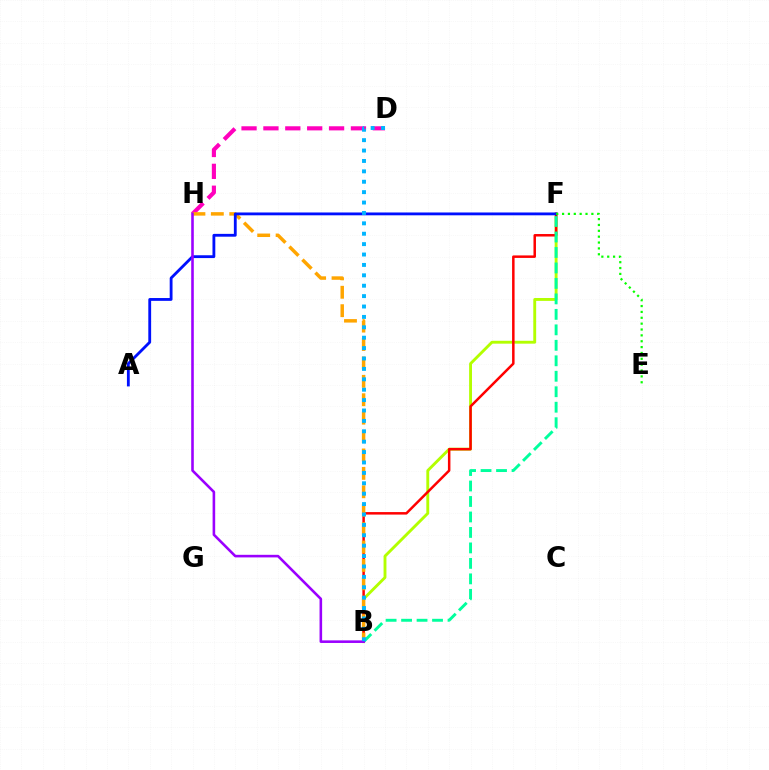{('B', 'F'): [{'color': '#b3ff00', 'line_style': 'solid', 'thickness': 2.07}, {'color': '#ff0000', 'line_style': 'solid', 'thickness': 1.8}, {'color': '#00ff9d', 'line_style': 'dashed', 'thickness': 2.1}], ('D', 'H'): [{'color': '#ff00bd', 'line_style': 'dashed', 'thickness': 2.97}], ('B', 'H'): [{'color': '#ffa500', 'line_style': 'dashed', 'thickness': 2.5}, {'color': '#9b00ff', 'line_style': 'solid', 'thickness': 1.86}], ('A', 'F'): [{'color': '#0010ff', 'line_style': 'solid', 'thickness': 2.03}], ('E', 'F'): [{'color': '#08ff00', 'line_style': 'dotted', 'thickness': 1.59}], ('B', 'D'): [{'color': '#00b5ff', 'line_style': 'dotted', 'thickness': 2.83}]}